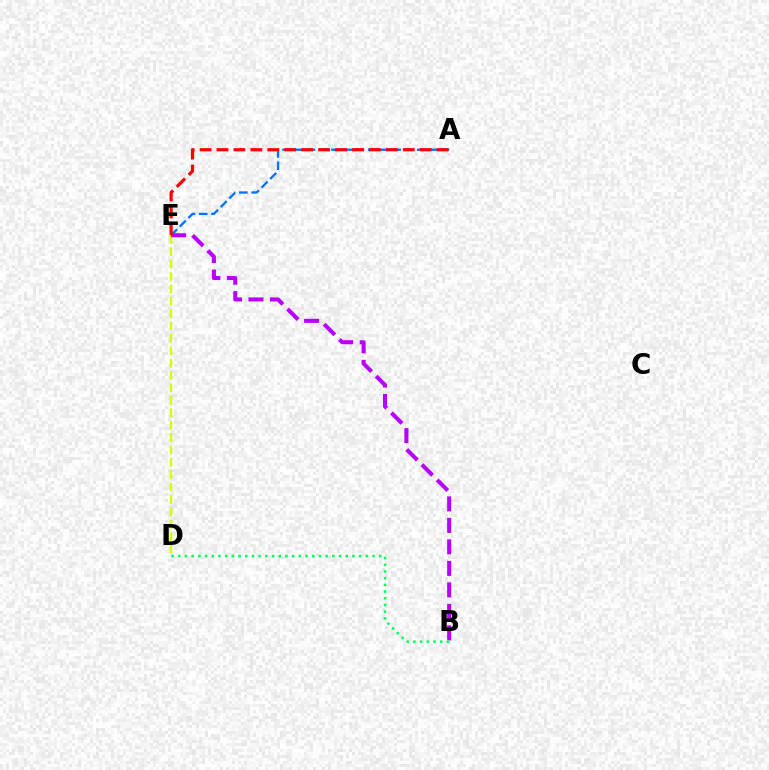{('A', 'E'): [{'color': '#0074ff', 'line_style': 'dashed', 'thickness': 1.66}, {'color': '#ff0000', 'line_style': 'dashed', 'thickness': 2.3}], ('D', 'E'): [{'color': '#d1ff00', 'line_style': 'dashed', 'thickness': 1.68}], ('B', 'E'): [{'color': '#b900ff', 'line_style': 'dashed', 'thickness': 2.92}], ('B', 'D'): [{'color': '#00ff5c', 'line_style': 'dotted', 'thickness': 1.82}]}